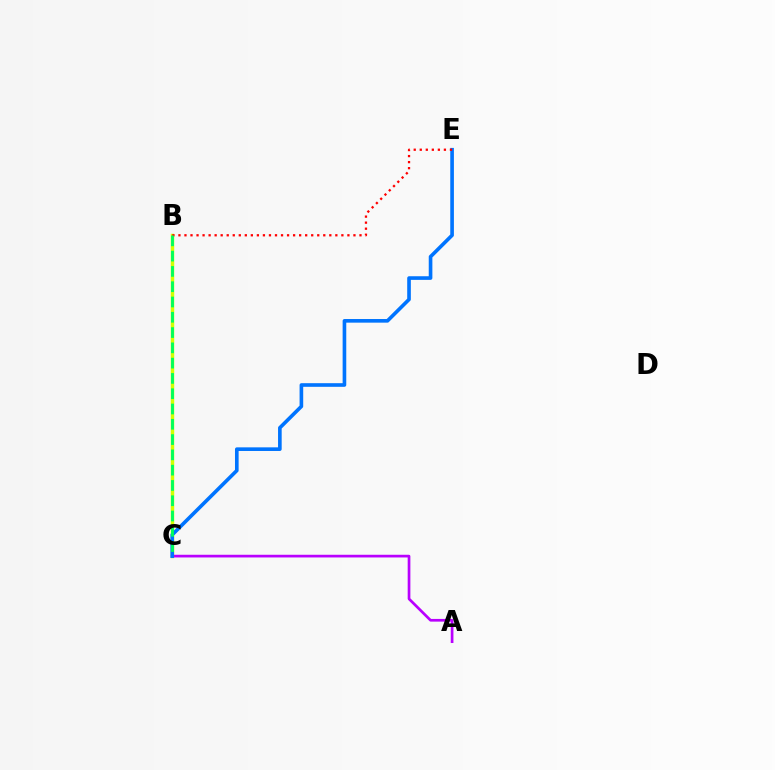{('B', 'C'): [{'color': '#d1ff00', 'line_style': 'solid', 'thickness': 2.48}, {'color': '#00ff5c', 'line_style': 'dashed', 'thickness': 2.08}], ('A', 'C'): [{'color': '#b900ff', 'line_style': 'solid', 'thickness': 1.94}], ('C', 'E'): [{'color': '#0074ff', 'line_style': 'solid', 'thickness': 2.62}], ('B', 'E'): [{'color': '#ff0000', 'line_style': 'dotted', 'thickness': 1.64}]}